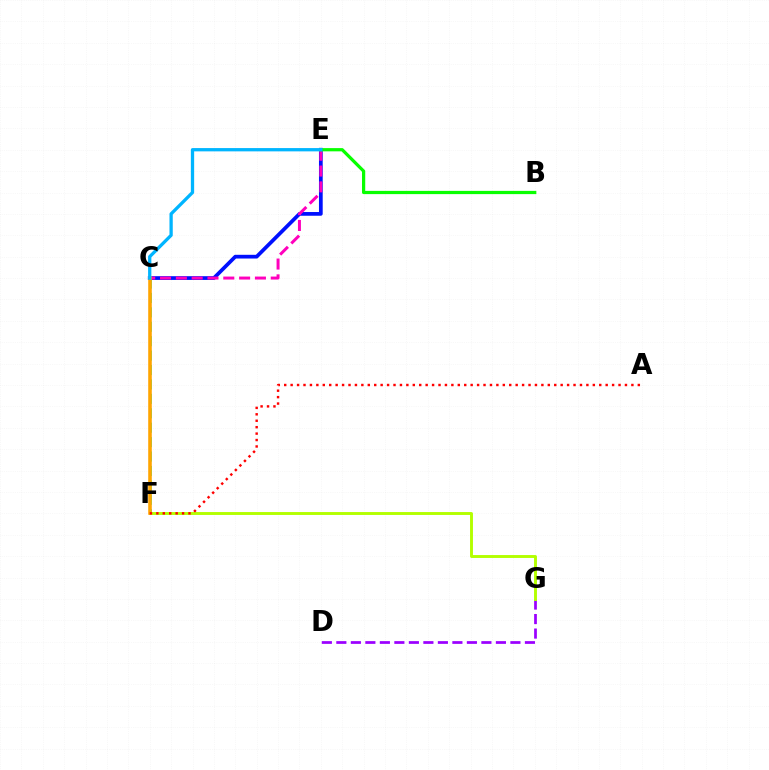{('C', 'F'): [{'color': '#00ff9d', 'line_style': 'dashed', 'thickness': 1.96}, {'color': '#ffa500', 'line_style': 'solid', 'thickness': 2.57}], ('C', 'E'): [{'color': '#0010ff', 'line_style': 'solid', 'thickness': 2.69}, {'color': '#ff00bd', 'line_style': 'dashed', 'thickness': 2.15}, {'color': '#00b5ff', 'line_style': 'solid', 'thickness': 2.37}], ('D', 'G'): [{'color': '#9b00ff', 'line_style': 'dashed', 'thickness': 1.97}], ('F', 'G'): [{'color': '#b3ff00', 'line_style': 'solid', 'thickness': 2.09}], ('B', 'E'): [{'color': '#08ff00', 'line_style': 'solid', 'thickness': 2.32}], ('A', 'F'): [{'color': '#ff0000', 'line_style': 'dotted', 'thickness': 1.75}]}